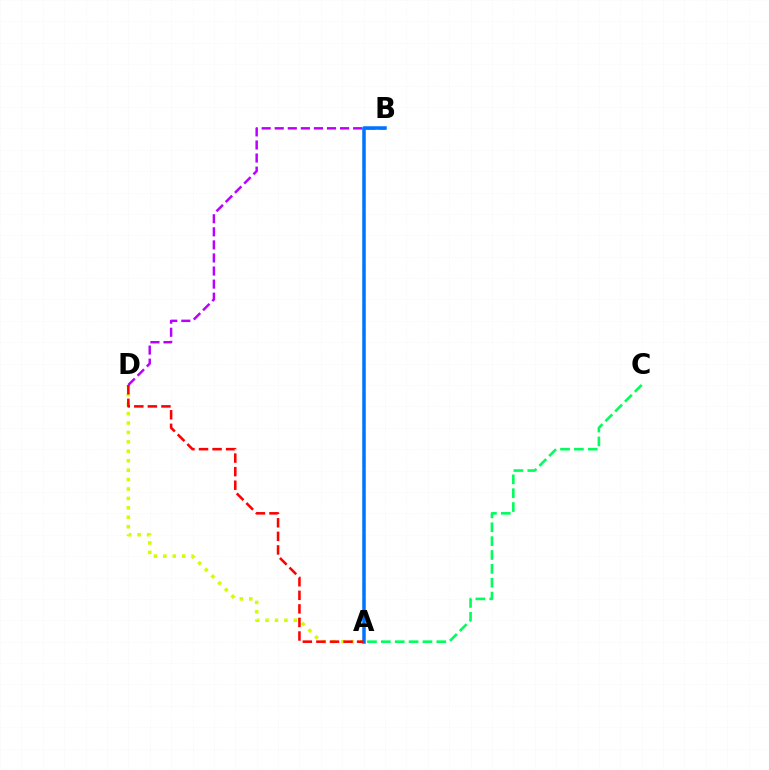{('A', 'D'): [{'color': '#d1ff00', 'line_style': 'dotted', 'thickness': 2.56}, {'color': '#ff0000', 'line_style': 'dashed', 'thickness': 1.84}], ('B', 'D'): [{'color': '#b900ff', 'line_style': 'dashed', 'thickness': 1.78}], ('A', 'C'): [{'color': '#00ff5c', 'line_style': 'dashed', 'thickness': 1.88}], ('A', 'B'): [{'color': '#0074ff', 'line_style': 'solid', 'thickness': 2.53}]}